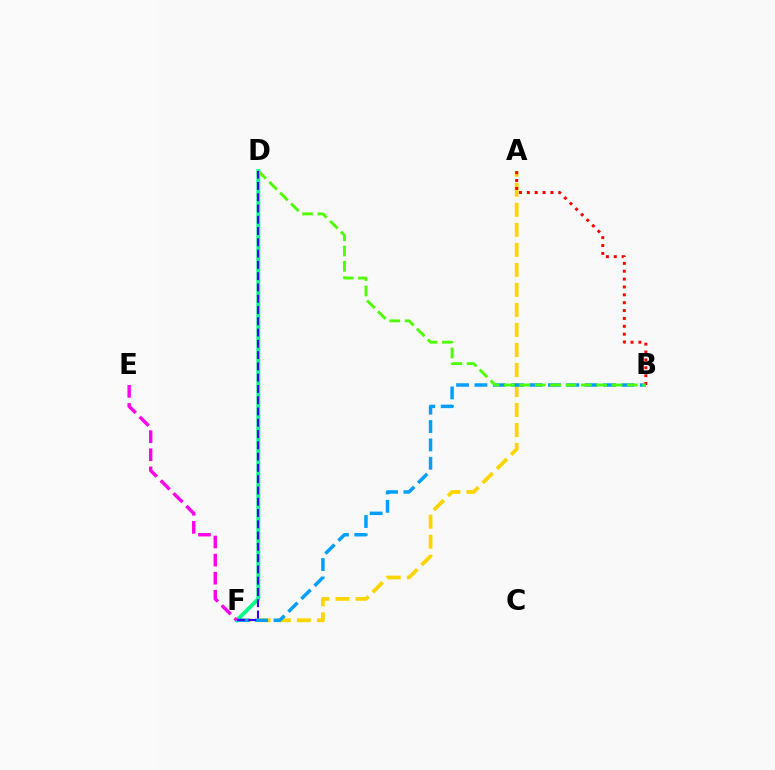{('A', 'F'): [{'color': '#ffd500', 'line_style': 'dashed', 'thickness': 2.72}], ('D', 'F'): [{'color': '#00ff86', 'line_style': 'solid', 'thickness': 2.79}, {'color': '#3700ff', 'line_style': 'dashed', 'thickness': 1.53}], ('B', 'F'): [{'color': '#009eff', 'line_style': 'dashed', 'thickness': 2.5}], ('E', 'F'): [{'color': '#ff00ed', 'line_style': 'dashed', 'thickness': 2.46}], ('A', 'B'): [{'color': '#ff0000', 'line_style': 'dotted', 'thickness': 2.14}], ('B', 'D'): [{'color': '#4fff00', 'line_style': 'dashed', 'thickness': 2.09}]}